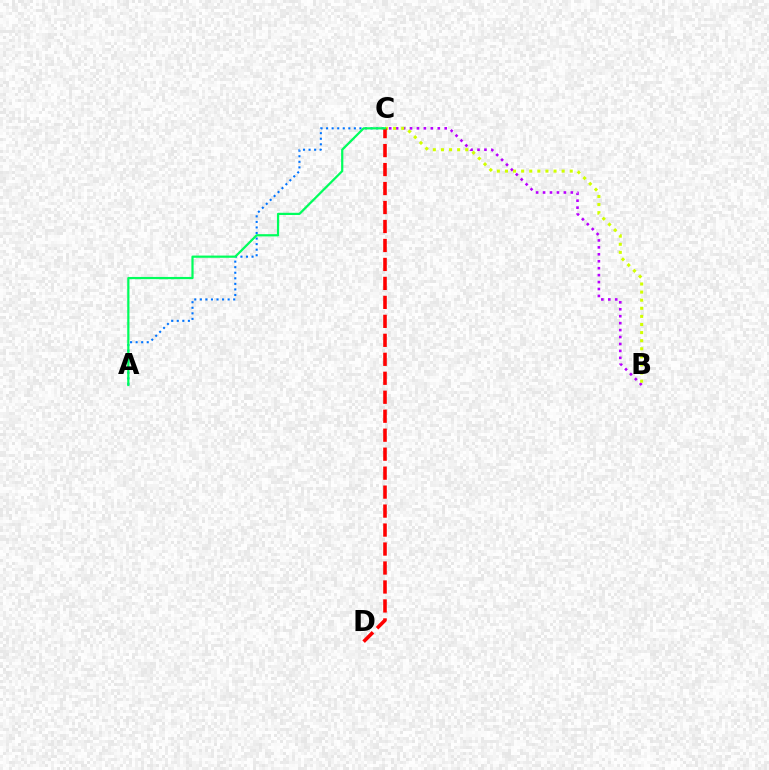{('B', 'C'): [{'color': '#b900ff', 'line_style': 'dotted', 'thickness': 1.89}, {'color': '#d1ff00', 'line_style': 'dotted', 'thickness': 2.2}], ('A', 'C'): [{'color': '#0074ff', 'line_style': 'dotted', 'thickness': 1.51}, {'color': '#00ff5c', 'line_style': 'solid', 'thickness': 1.6}], ('C', 'D'): [{'color': '#ff0000', 'line_style': 'dashed', 'thickness': 2.58}]}